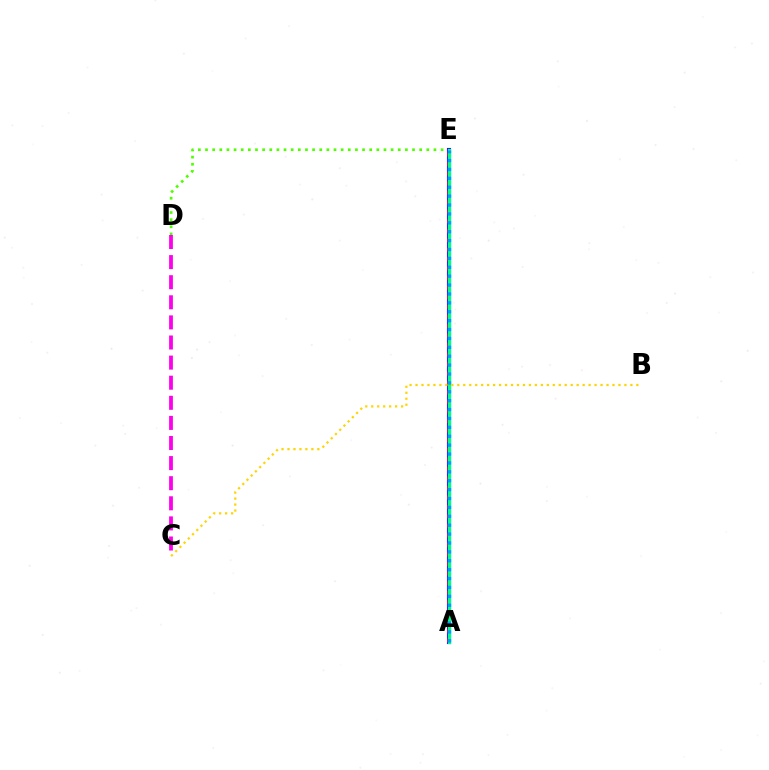{('D', 'E'): [{'color': '#4fff00', 'line_style': 'dotted', 'thickness': 1.94}], ('A', 'E'): [{'color': '#3700ff', 'line_style': 'solid', 'thickness': 2.95}, {'color': '#ff0000', 'line_style': 'dotted', 'thickness': 2.59}, {'color': '#00ff86', 'line_style': 'solid', 'thickness': 2.36}, {'color': '#009eff', 'line_style': 'dotted', 'thickness': 2.42}], ('C', 'D'): [{'color': '#ff00ed', 'line_style': 'dashed', 'thickness': 2.73}], ('B', 'C'): [{'color': '#ffd500', 'line_style': 'dotted', 'thickness': 1.62}]}